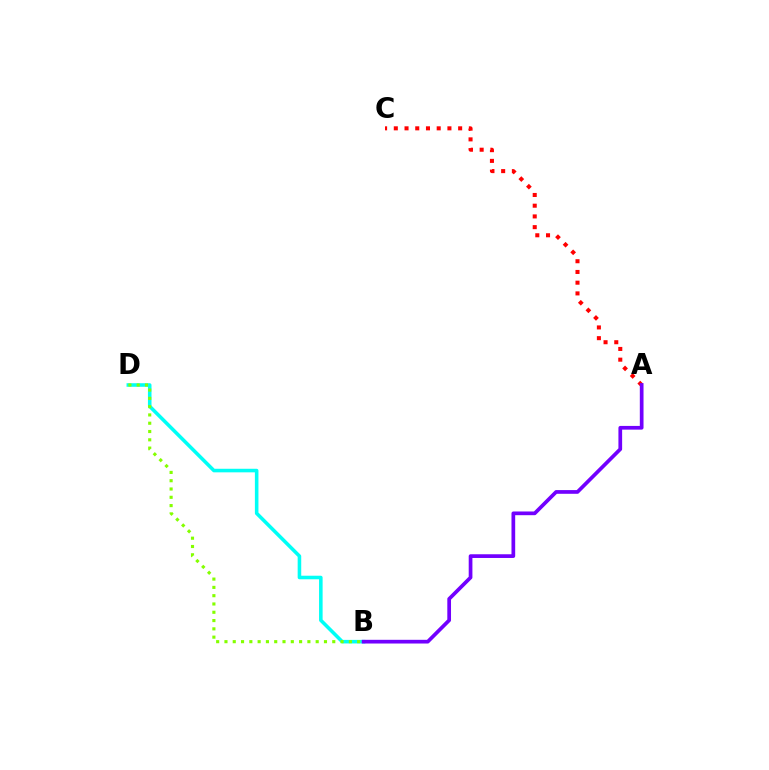{('B', 'D'): [{'color': '#00fff6', 'line_style': 'solid', 'thickness': 2.56}, {'color': '#84ff00', 'line_style': 'dotted', 'thickness': 2.25}], ('A', 'C'): [{'color': '#ff0000', 'line_style': 'dotted', 'thickness': 2.91}], ('A', 'B'): [{'color': '#7200ff', 'line_style': 'solid', 'thickness': 2.67}]}